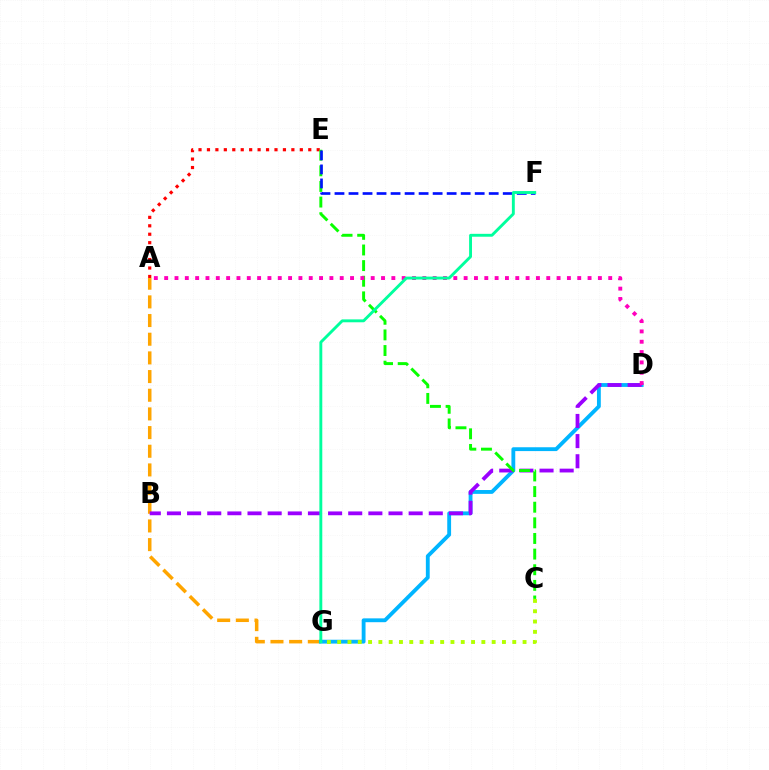{('A', 'E'): [{'color': '#ff0000', 'line_style': 'dotted', 'thickness': 2.29}], ('A', 'G'): [{'color': '#ffa500', 'line_style': 'dashed', 'thickness': 2.54}], ('D', 'G'): [{'color': '#00b5ff', 'line_style': 'solid', 'thickness': 2.76}], ('B', 'D'): [{'color': '#9b00ff', 'line_style': 'dashed', 'thickness': 2.74}], ('C', 'E'): [{'color': '#08ff00', 'line_style': 'dashed', 'thickness': 2.12}], ('A', 'D'): [{'color': '#ff00bd', 'line_style': 'dotted', 'thickness': 2.81}], ('E', 'F'): [{'color': '#0010ff', 'line_style': 'dashed', 'thickness': 1.9}], ('F', 'G'): [{'color': '#00ff9d', 'line_style': 'solid', 'thickness': 2.08}], ('C', 'G'): [{'color': '#b3ff00', 'line_style': 'dotted', 'thickness': 2.8}]}